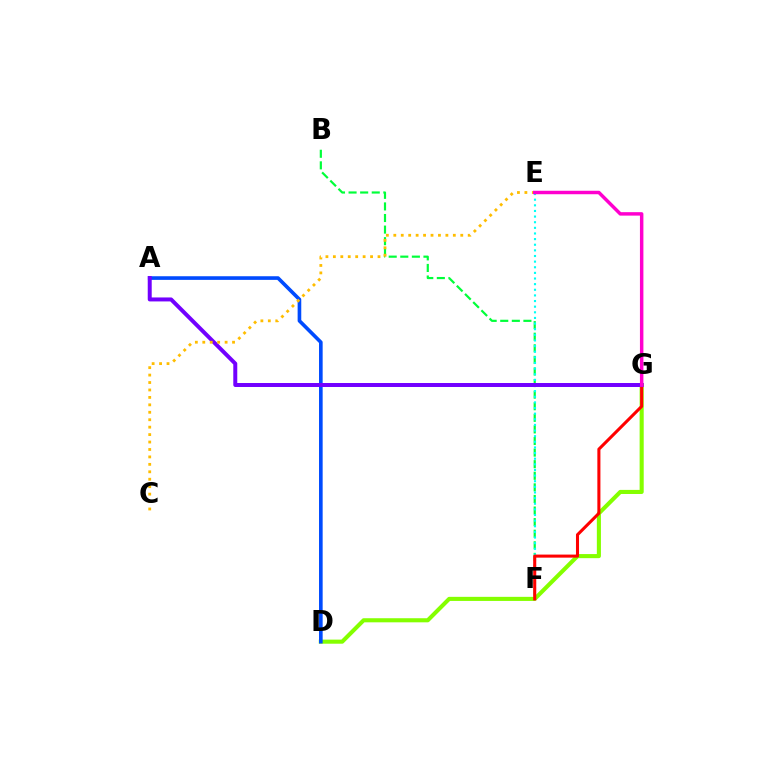{('D', 'G'): [{'color': '#84ff00', 'line_style': 'solid', 'thickness': 2.94}], ('B', 'F'): [{'color': '#00ff39', 'line_style': 'dashed', 'thickness': 1.57}], ('E', 'F'): [{'color': '#00fff6', 'line_style': 'dotted', 'thickness': 1.53}], ('F', 'G'): [{'color': '#ff0000', 'line_style': 'solid', 'thickness': 2.2}], ('A', 'D'): [{'color': '#004bff', 'line_style': 'solid', 'thickness': 2.62}], ('A', 'G'): [{'color': '#7200ff', 'line_style': 'solid', 'thickness': 2.86}], ('C', 'E'): [{'color': '#ffbd00', 'line_style': 'dotted', 'thickness': 2.02}], ('E', 'G'): [{'color': '#ff00cf', 'line_style': 'solid', 'thickness': 2.49}]}